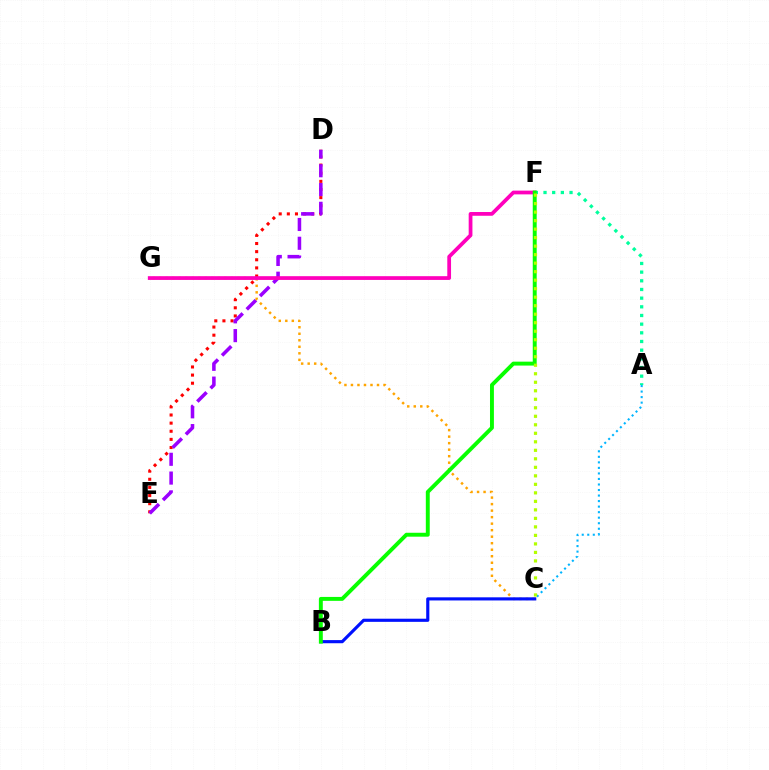{('A', 'C'): [{'color': '#00b5ff', 'line_style': 'dotted', 'thickness': 1.5}], ('D', 'E'): [{'color': '#ff0000', 'line_style': 'dotted', 'thickness': 2.21}, {'color': '#9b00ff', 'line_style': 'dashed', 'thickness': 2.55}], ('C', 'G'): [{'color': '#ffa500', 'line_style': 'dotted', 'thickness': 1.77}], ('B', 'C'): [{'color': '#0010ff', 'line_style': 'solid', 'thickness': 2.26}], ('F', 'G'): [{'color': '#ff00bd', 'line_style': 'solid', 'thickness': 2.7}], ('A', 'F'): [{'color': '#00ff9d', 'line_style': 'dotted', 'thickness': 2.36}], ('B', 'F'): [{'color': '#08ff00', 'line_style': 'solid', 'thickness': 2.82}], ('C', 'F'): [{'color': '#b3ff00', 'line_style': 'dotted', 'thickness': 2.31}]}